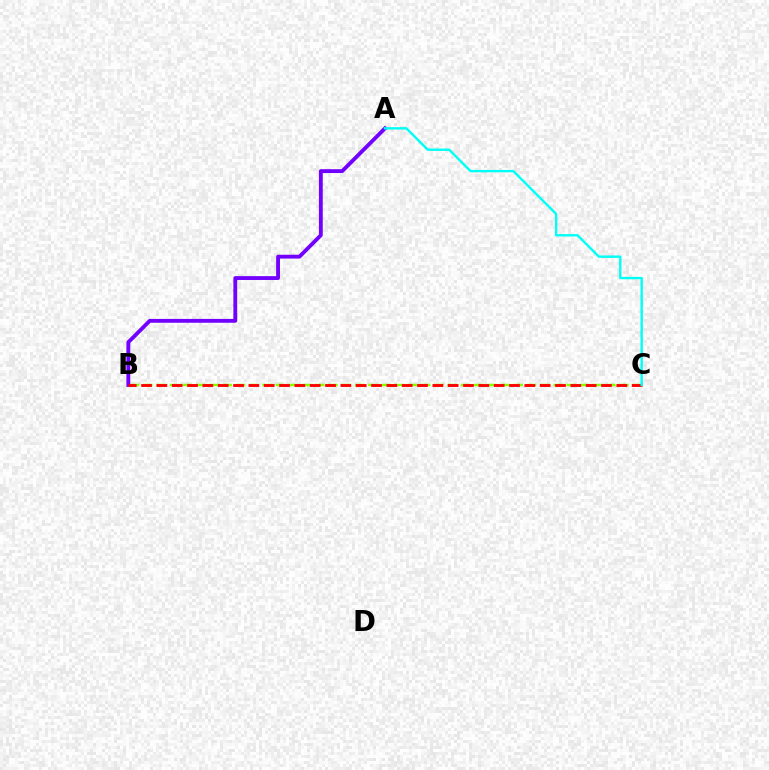{('A', 'B'): [{'color': '#7200ff', 'line_style': 'solid', 'thickness': 2.77}], ('B', 'C'): [{'color': '#84ff00', 'line_style': 'dashed', 'thickness': 1.8}, {'color': '#ff0000', 'line_style': 'dashed', 'thickness': 2.08}], ('A', 'C'): [{'color': '#00fff6', 'line_style': 'solid', 'thickness': 1.71}]}